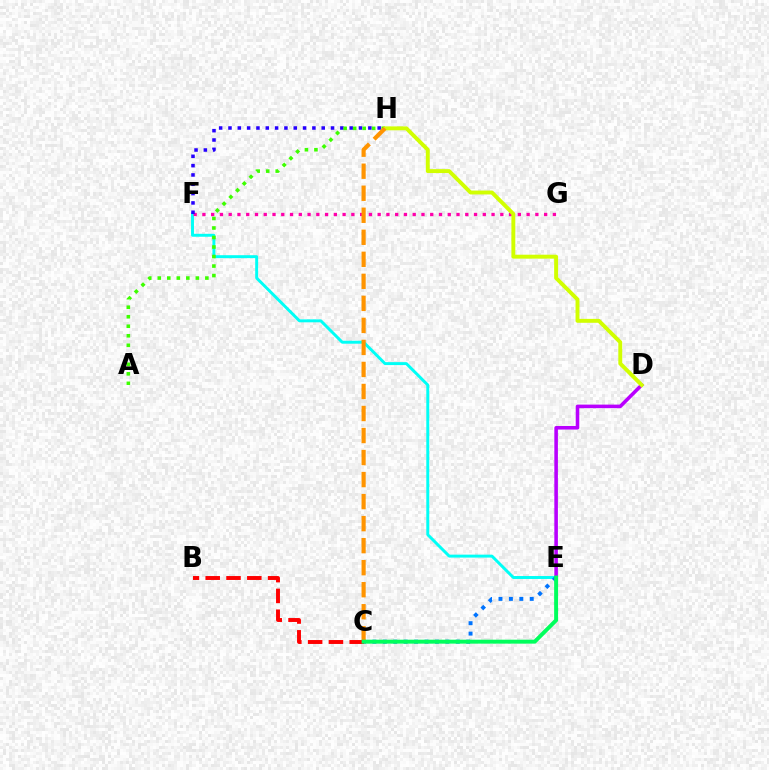{('E', 'F'): [{'color': '#00fff6', 'line_style': 'solid', 'thickness': 2.12}], ('F', 'G'): [{'color': '#ff00ac', 'line_style': 'dotted', 'thickness': 2.38}], ('F', 'H'): [{'color': '#2500ff', 'line_style': 'dotted', 'thickness': 2.53}], ('D', 'E'): [{'color': '#b900ff', 'line_style': 'solid', 'thickness': 2.57}], ('A', 'H'): [{'color': '#3dff00', 'line_style': 'dotted', 'thickness': 2.59}], ('D', 'H'): [{'color': '#d1ff00', 'line_style': 'solid', 'thickness': 2.82}], ('C', 'E'): [{'color': '#0074ff', 'line_style': 'dotted', 'thickness': 2.83}, {'color': '#00ff5c', 'line_style': 'solid', 'thickness': 2.84}], ('C', 'H'): [{'color': '#ff9400', 'line_style': 'dashed', 'thickness': 2.99}], ('B', 'C'): [{'color': '#ff0000', 'line_style': 'dashed', 'thickness': 2.83}]}